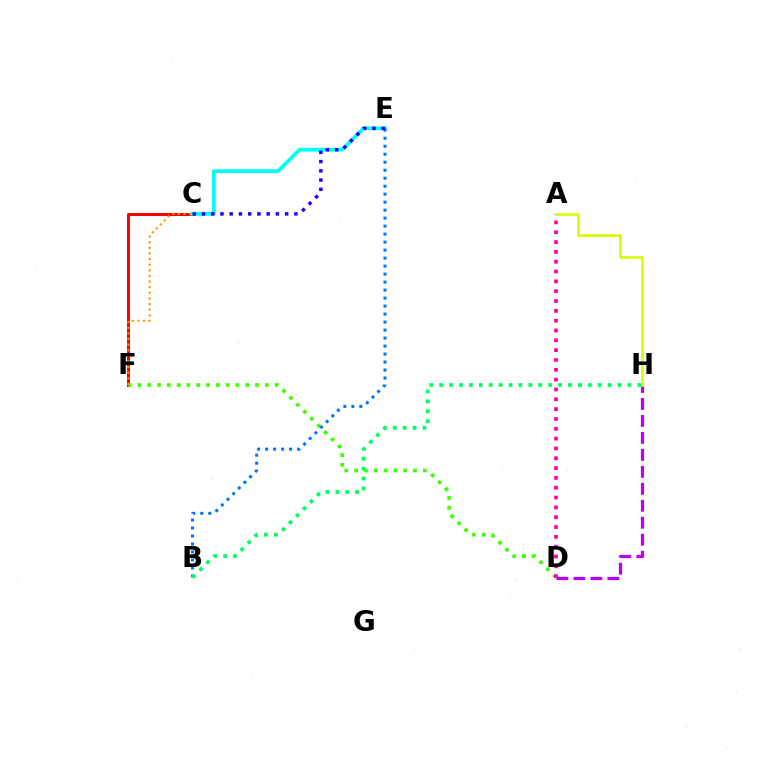{('C', 'F'): [{'color': '#ff0000', 'line_style': 'solid', 'thickness': 2.17}, {'color': '#ff9400', 'line_style': 'dotted', 'thickness': 1.53}], ('D', 'F'): [{'color': '#3dff00', 'line_style': 'dotted', 'thickness': 2.66}], ('C', 'E'): [{'color': '#00fff6', 'line_style': 'solid', 'thickness': 2.69}, {'color': '#2500ff', 'line_style': 'dotted', 'thickness': 2.51}], ('D', 'H'): [{'color': '#b900ff', 'line_style': 'dashed', 'thickness': 2.31}], ('B', 'E'): [{'color': '#0074ff', 'line_style': 'dotted', 'thickness': 2.17}], ('A', 'D'): [{'color': '#ff00ac', 'line_style': 'dotted', 'thickness': 2.67}], ('B', 'H'): [{'color': '#00ff5c', 'line_style': 'dotted', 'thickness': 2.69}], ('A', 'H'): [{'color': '#d1ff00', 'line_style': 'solid', 'thickness': 1.94}]}